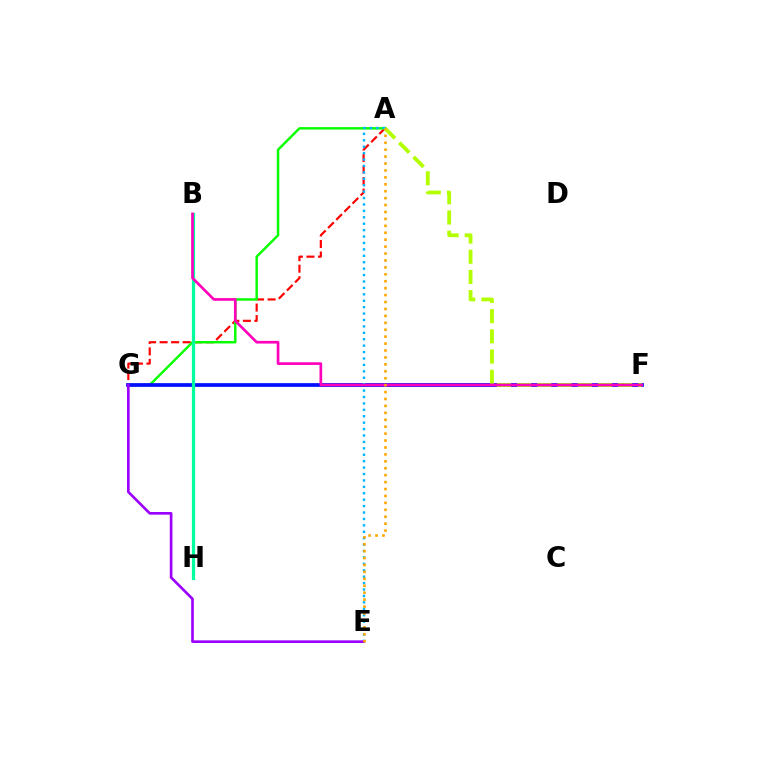{('A', 'G'): [{'color': '#ff0000', 'line_style': 'dashed', 'thickness': 1.56}, {'color': '#08ff00', 'line_style': 'solid', 'thickness': 1.77}], ('F', 'G'): [{'color': '#0010ff', 'line_style': 'solid', 'thickness': 2.68}], ('A', 'E'): [{'color': '#00b5ff', 'line_style': 'dotted', 'thickness': 1.74}, {'color': '#ffa500', 'line_style': 'dotted', 'thickness': 1.88}], ('E', 'G'): [{'color': '#9b00ff', 'line_style': 'solid', 'thickness': 1.91}], ('B', 'H'): [{'color': '#00ff9d', 'line_style': 'solid', 'thickness': 2.32}], ('A', 'F'): [{'color': '#b3ff00', 'line_style': 'dashed', 'thickness': 2.74}], ('B', 'F'): [{'color': '#ff00bd', 'line_style': 'solid', 'thickness': 1.93}]}